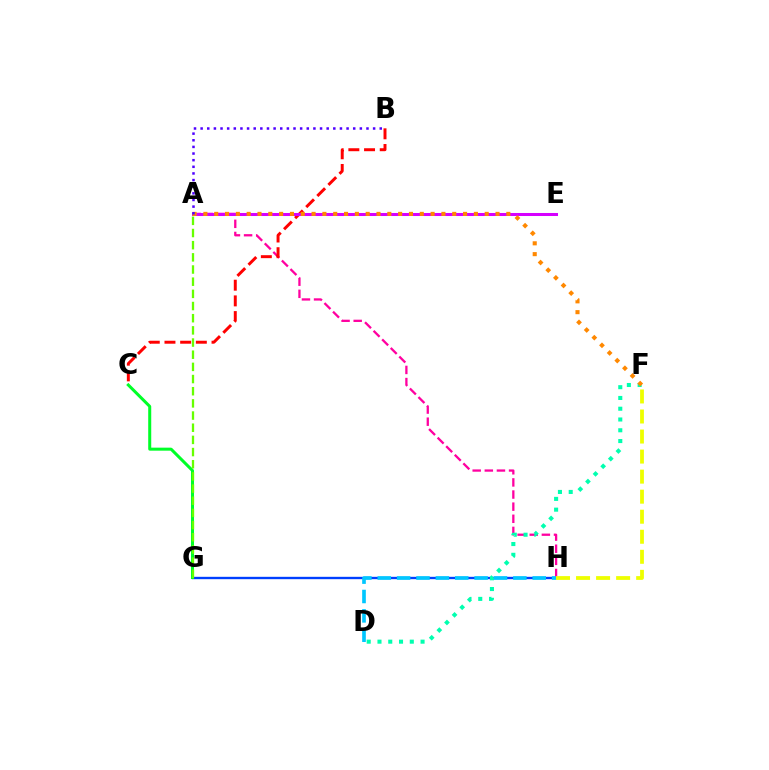{('G', 'H'): [{'color': '#003fff', 'line_style': 'solid', 'thickness': 1.7}], ('A', 'H'): [{'color': '#ff00a0', 'line_style': 'dashed', 'thickness': 1.65}], ('B', 'C'): [{'color': '#ff0000', 'line_style': 'dashed', 'thickness': 2.13}], ('A', 'E'): [{'color': '#d600ff', 'line_style': 'solid', 'thickness': 2.18}], ('D', 'F'): [{'color': '#00ffaf', 'line_style': 'dotted', 'thickness': 2.93}], ('F', 'H'): [{'color': '#eeff00', 'line_style': 'dashed', 'thickness': 2.72}], ('A', 'F'): [{'color': '#ff8800', 'line_style': 'dotted', 'thickness': 2.94}], ('A', 'B'): [{'color': '#4f00ff', 'line_style': 'dotted', 'thickness': 1.8}], ('C', 'G'): [{'color': '#00ff27', 'line_style': 'solid', 'thickness': 2.18}], ('D', 'H'): [{'color': '#00c7ff', 'line_style': 'dashed', 'thickness': 2.63}], ('A', 'G'): [{'color': '#66ff00', 'line_style': 'dashed', 'thickness': 1.65}]}